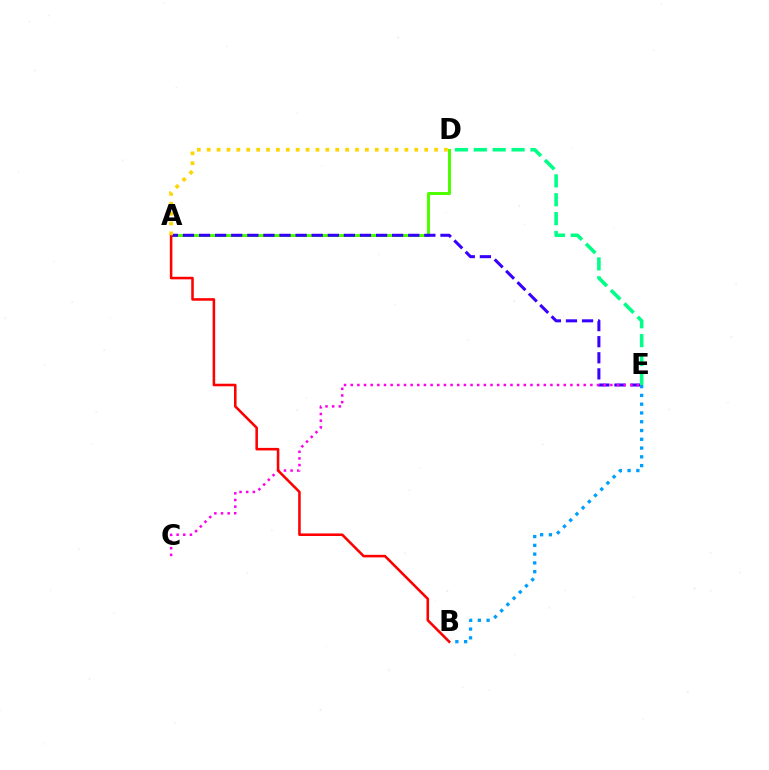{('A', 'D'): [{'color': '#4fff00', 'line_style': 'solid', 'thickness': 2.18}, {'color': '#ffd500', 'line_style': 'dotted', 'thickness': 2.69}], ('A', 'E'): [{'color': '#3700ff', 'line_style': 'dashed', 'thickness': 2.19}], ('C', 'E'): [{'color': '#ff00ed', 'line_style': 'dotted', 'thickness': 1.81}], ('B', 'E'): [{'color': '#009eff', 'line_style': 'dotted', 'thickness': 2.38}], ('D', 'E'): [{'color': '#00ff86', 'line_style': 'dashed', 'thickness': 2.57}], ('A', 'B'): [{'color': '#ff0000', 'line_style': 'solid', 'thickness': 1.84}]}